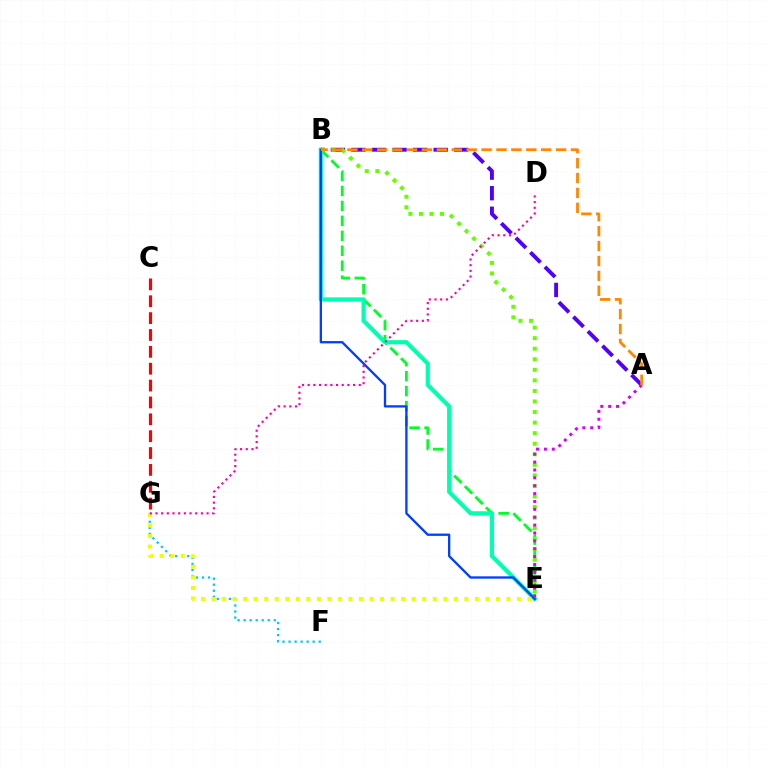{('A', 'B'): [{'color': '#4f00ff', 'line_style': 'dashed', 'thickness': 2.79}, {'color': '#ff8800', 'line_style': 'dashed', 'thickness': 2.02}], ('B', 'E'): [{'color': '#00ff27', 'line_style': 'dashed', 'thickness': 2.03}, {'color': '#00ffaf', 'line_style': 'solid', 'thickness': 2.99}, {'color': '#66ff00', 'line_style': 'dotted', 'thickness': 2.87}, {'color': '#003fff', 'line_style': 'solid', 'thickness': 1.66}], ('F', 'G'): [{'color': '#00c7ff', 'line_style': 'dotted', 'thickness': 1.64}], ('E', 'G'): [{'color': '#eeff00', 'line_style': 'dotted', 'thickness': 2.86}], ('C', 'G'): [{'color': '#ff0000', 'line_style': 'dashed', 'thickness': 2.29}], ('A', 'E'): [{'color': '#d600ff', 'line_style': 'dotted', 'thickness': 2.14}], ('D', 'G'): [{'color': '#ff00a0', 'line_style': 'dotted', 'thickness': 1.54}]}